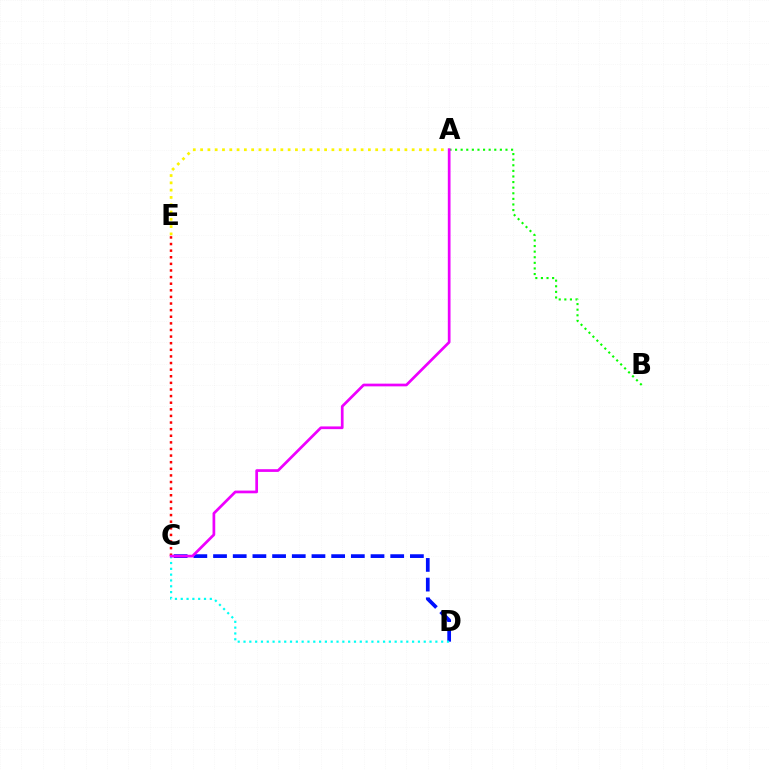{('C', 'D'): [{'color': '#0010ff', 'line_style': 'dashed', 'thickness': 2.67}, {'color': '#00fff6', 'line_style': 'dotted', 'thickness': 1.58}], ('A', 'E'): [{'color': '#fcf500', 'line_style': 'dotted', 'thickness': 1.98}], ('A', 'B'): [{'color': '#08ff00', 'line_style': 'dotted', 'thickness': 1.52}], ('C', 'E'): [{'color': '#ff0000', 'line_style': 'dotted', 'thickness': 1.8}], ('A', 'C'): [{'color': '#ee00ff', 'line_style': 'solid', 'thickness': 1.95}]}